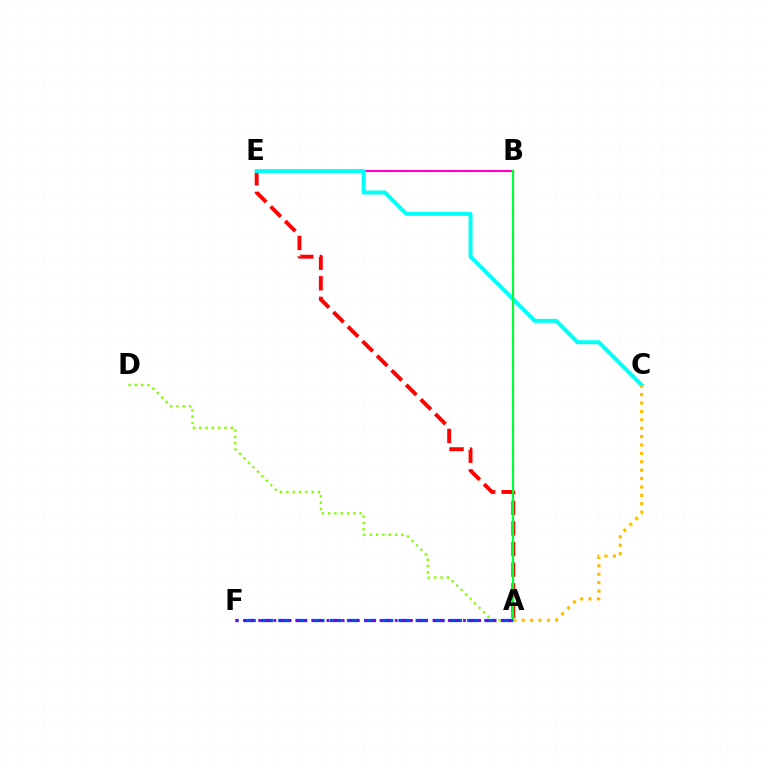{('A', 'D'): [{'color': '#84ff00', 'line_style': 'dotted', 'thickness': 1.71}], ('A', 'E'): [{'color': '#ff0000', 'line_style': 'dashed', 'thickness': 2.8}], ('B', 'E'): [{'color': '#ff00cf', 'line_style': 'solid', 'thickness': 1.54}], ('C', 'E'): [{'color': '#00fff6', 'line_style': 'solid', 'thickness': 2.87}], ('A', 'B'): [{'color': '#00ff39', 'line_style': 'solid', 'thickness': 1.61}], ('A', 'F'): [{'color': '#004bff', 'line_style': 'dashed', 'thickness': 2.33}, {'color': '#7200ff', 'line_style': 'dotted', 'thickness': 2.06}], ('A', 'C'): [{'color': '#ffbd00', 'line_style': 'dotted', 'thickness': 2.28}]}